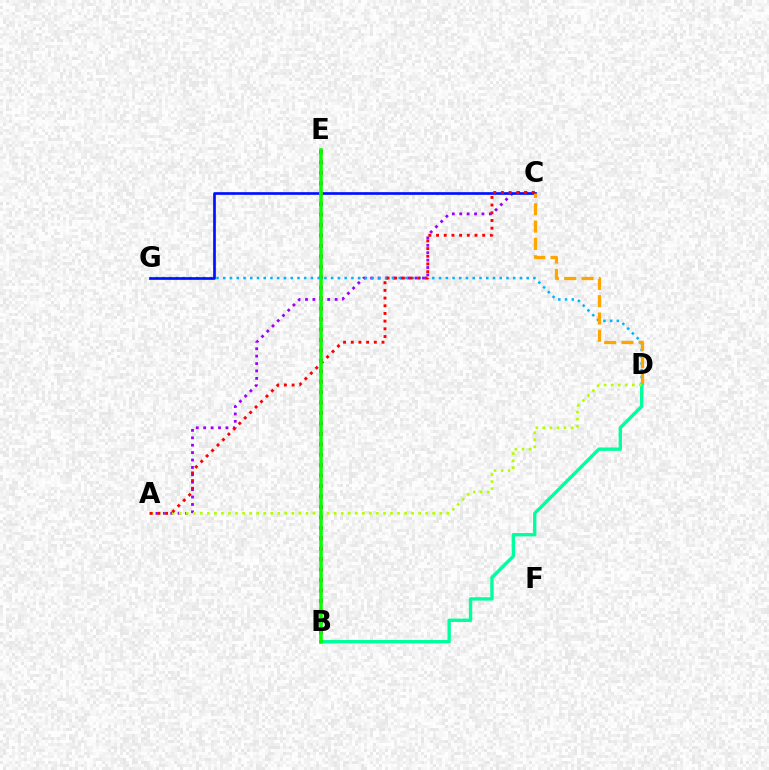{('A', 'C'): [{'color': '#9b00ff', 'line_style': 'dotted', 'thickness': 2.01}, {'color': '#ff0000', 'line_style': 'dotted', 'thickness': 2.09}], ('D', 'G'): [{'color': '#00b5ff', 'line_style': 'dotted', 'thickness': 1.83}], ('C', 'G'): [{'color': '#0010ff', 'line_style': 'solid', 'thickness': 1.92}], ('C', 'D'): [{'color': '#ffa500', 'line_style': 'dashed', 'thickness': 2.35}], ('B', 'D'): [{'color': '#00ff9d', 'line_style': 'solid', 'thickness': 2.42}], ('B', 'E'): [{'color': '#ff00bd', 'line_style': 'dotted', 'thickness': 2.84}, {'color': '#08ff00', 'line_style': 'solid', 'thickness': 2.56}], ('A', 'D'): [{'color': '#b3ff00', 'line_style': 'dotted', 'thickness': 1.91}]}